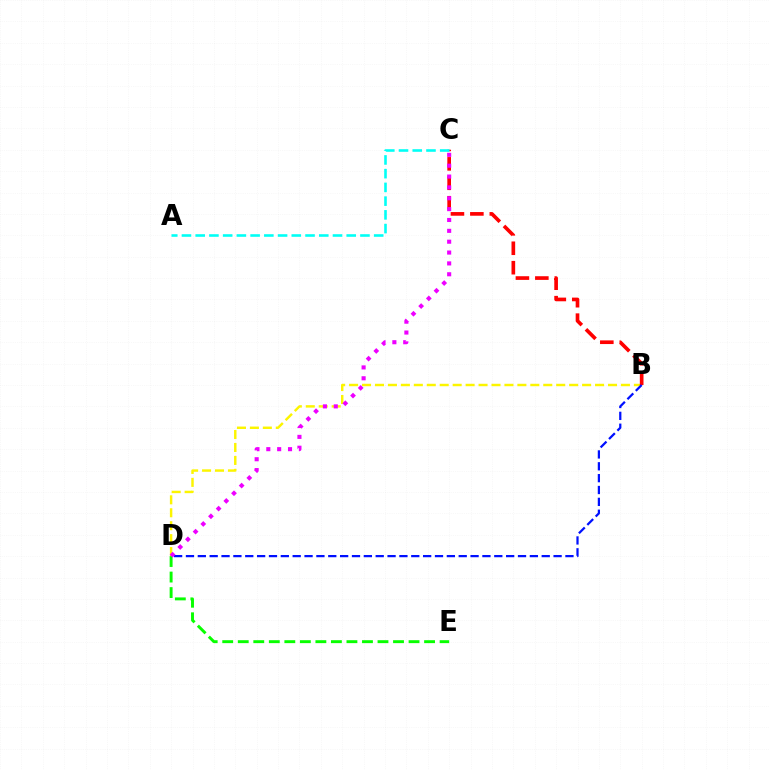{('B', 'D'): [{'color': '#fcf500', 'line_style': 'dashed', 'thickness': 1.76}, {'color': '#0010ff', 'line_style': 'dashed', 'thickness': 1.61}], ('B', 'C'): [{'color': '#ff0000', 'line_style': 'dashed', 'thickness': 2.64}], ('D', 'E'): [{'color': '#08ff00', 'line_style': 'dashed', 'thickness': 2.11}], ('A', 'C'): [{'color': '#00fff6', 'line_style': 'dashed', 'thickness': 1.87}], ('C', 'D'): [{'color': '#ee00ff', 'line_style': 'dotted', 'thickness': 2.95}]}